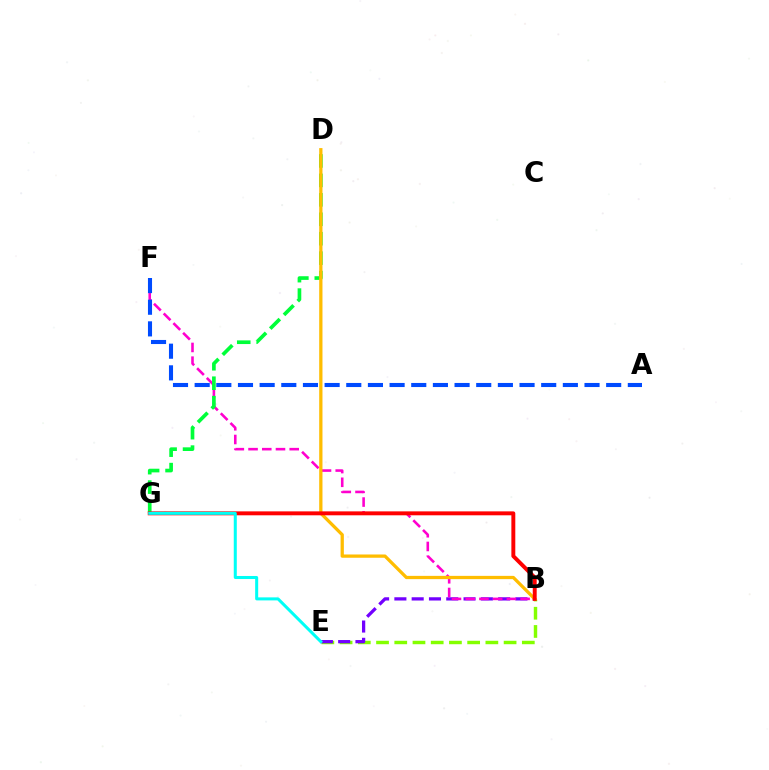{('B', 'E'): [{'color': '#84ff00', 'line_style': 'dashed', 'thickness': 2.48}, {'color': '#7200ff', 'line_style': 'dashed', 'thickness': 2.35}], ('B', 'F'): [{'color': '#ff00cf', 'line_style': 'dashed', 'thickness': 1.86}], ('D', 'G'): [{'color': '#00ff39', 'line_style': 'dashed', 'thickness': 2.64}], ('A', 'F'): [{'color': '#004bff', 'line_style': 'dashed', 'thickness': 2.94}], ('B', 'D'): [{'color': '#ffbd00', 'line_style': 'solid', 'thickness': 2.35}], ('B', 'G'): [{'color': '#ff0000', 'line_style': 'solid', 'thickness': 2.83}], ('E', 'G'): [{'color': '#00fff6', 'line_style': 'solid', 'thickness': 2.18}]}